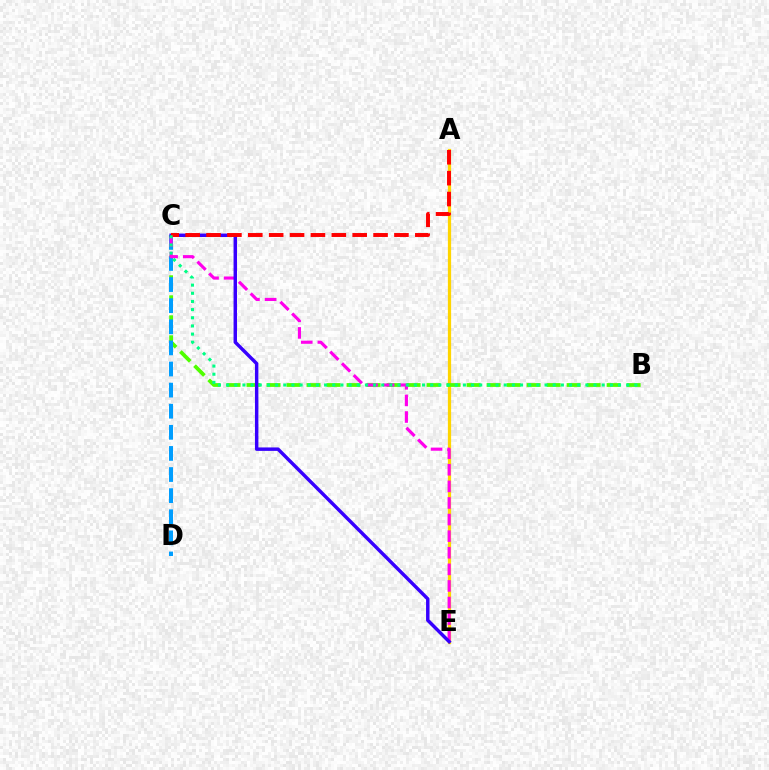{('A', 'E'): [{'color': '#ffd500', 'line_style': 'solid', 'thickness': 2.33}], ('B', 'C'): [{'color': '#4fff00', 'line_style': 'dashed', 'thickness': 2.72}, {'color': '#00ff86', 'line_style': 'dotted', 'thickness': 2.22}], ('C', 'D'): [{'color': '#009eff', 'line_style': 'dashed', 'thickness': 2.87}], ('C', 'E'): [{'color': '#ff00ed', 'line_style': 'dashed', 'thickness': 2.25}, {'color': '#3700ff', 'line_style': 'solid', 'thickness': 2.48}], ('A', 'C'): [{'color': '#ff0000', 'line_style': 'dashed', 'thickness': 2.84}]}